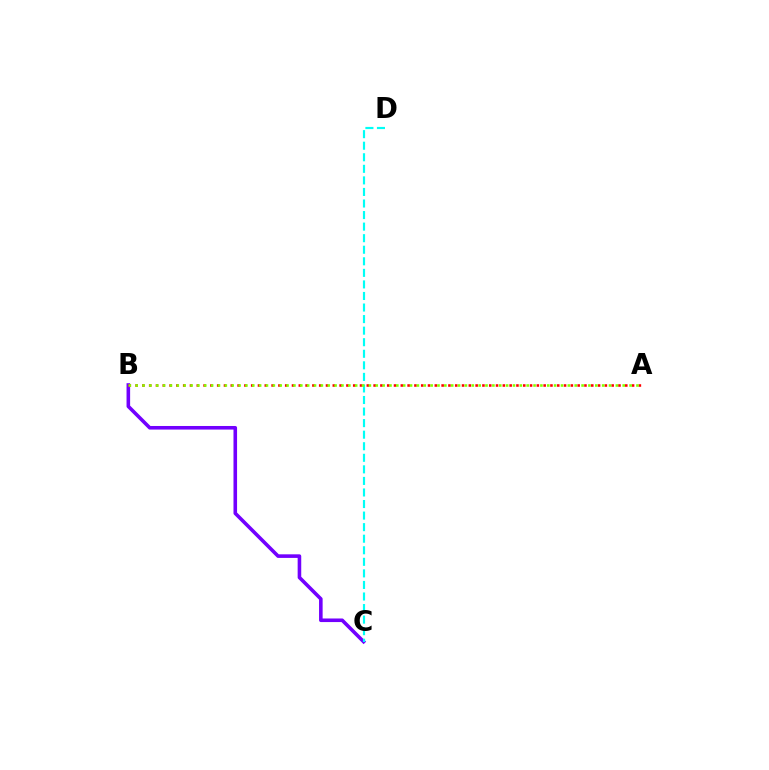{('B', 'C'): [{'color': '#7200ff', 'line_style': 'solid', 'thickness': 2.58}], ('A', 'B'): [{'color': '#ff0000', 'line_style': 'dotted', 'thickness': 1.85}, {'color': '#84ff00', 'line_style': 'dotted', 'thickness': 1.86}], ('C', 'D'): [{'color': '#00fff6', 'line_style': 'dashed', 'thickness': 1.57}]}